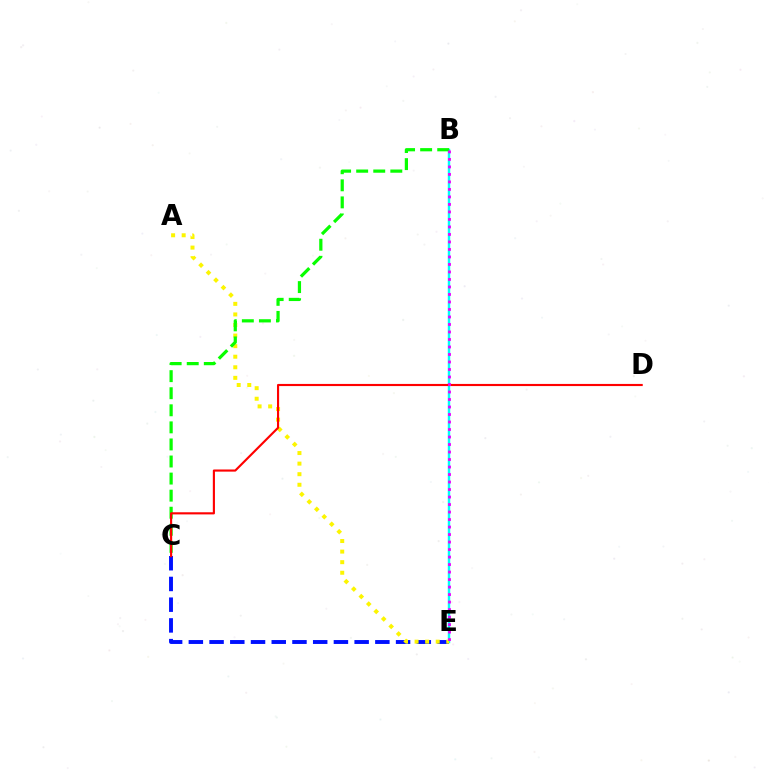{('B', 'E'): [{'color': '#00fff6', 'line_style': 'solid', 'thickness': 1.76}, {'color': '#ee00ff', 'line_style': 'dotted', 'thickness': 2.04}], ('C', 'E'): [{'color': '#0010ff', 'line_style': 'dashed', 'thickness': 2.82}], ('A', 'E'): [{'color': '#fcf500', 'line_style': 'dotted', 'thickness': 2.87}], ('B', 'C'): [{'color': '#08ff00', 'line_style': 'dashed', 'thickness': 2.32}], ('C', 'D'): [{'color': '#ff0000', 'line_style': 'solid', 'thickness': 1.54}]}